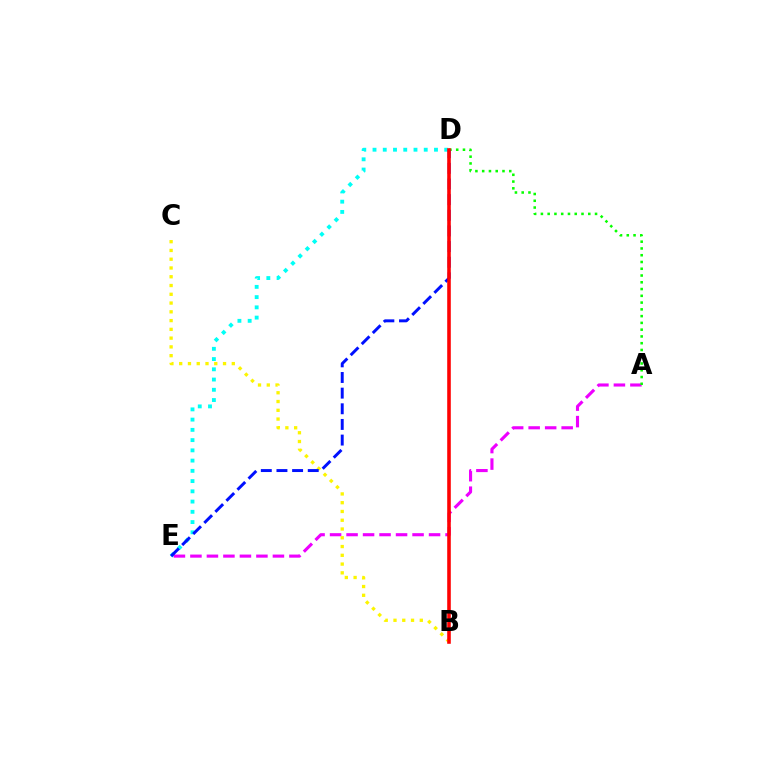{('D', 'E'): [{'color': '#00fff6', 'line_style': 'dotted', 'thickness': 2.78}, {'color': '#0010ff', 'line_style': 'dashed', 'thickness': 2.13}], ('A', 'E'): [{'color': '#ee00ff', 'line_style': 'dashed', 'thickness': 2.24}], ('A', 'D'): [{'color': '#08ff00', 'line_style': 'dotted', 'thickness': 1.84}], ('B', 'C'): [{'color': '#fcf500', 'line_style': 'dotted', 'thickness': 2.38}], ('B', 'D'): [{'color': '#ff0000', 'line_style': 'solid', 'thickness': 2.57}]}